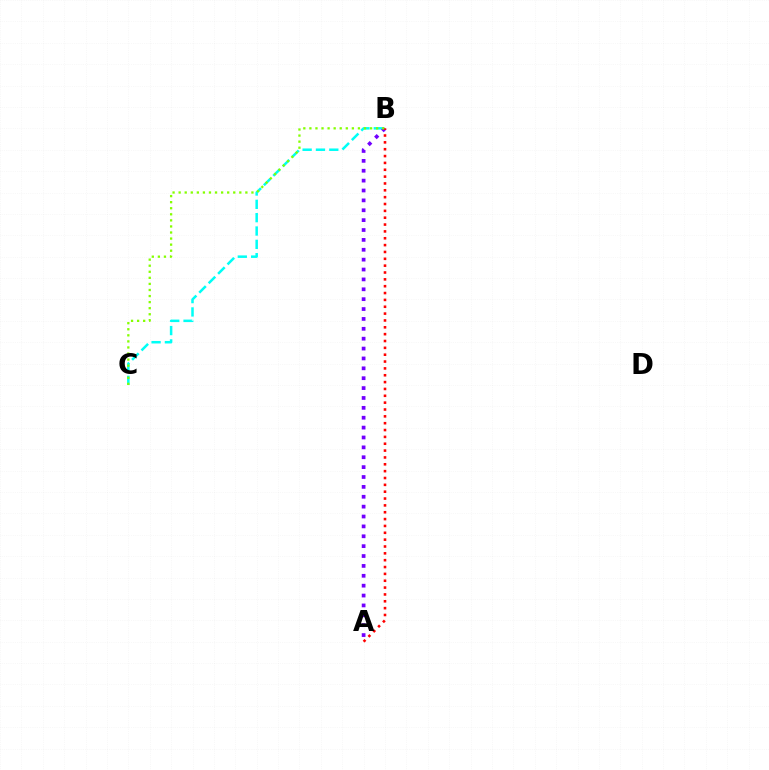{('B', 'C'): [{'color': '#00fff6', 'line_style': 'dashed', 'thickness': 1.81}, {'color': '#84ff00', 'line_style': 'dotted', 'thickness': 1.65}], ('A', 'B'): [{'color': '#7200ff', 'line_style': 'dotted', 'thickness': 2.68}, {'color': '#ff0000', 'line_style': 'dotted', 'thickness': 1.86}]}